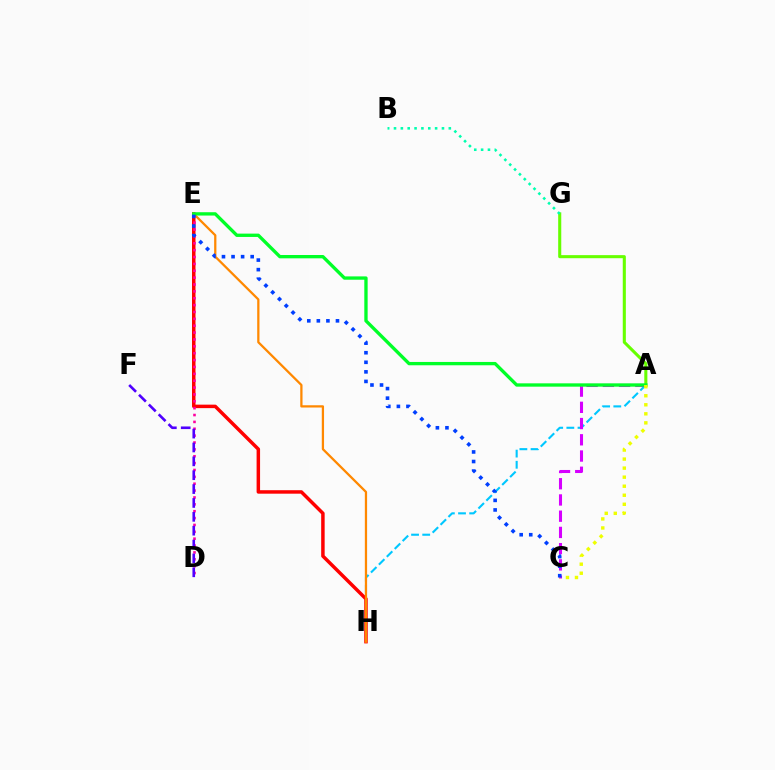{('A', 'G'): [{'color': '#66ff00', 'line_style': 'solid', 'thickness': 2.22}], ('A', 'H'): [{'color': '#00c7ff', 'line_style': 'dashed', 'thickness': 1.52}], ('E', 'H'): [{'color': '#ff0000', 'line_style': 'solid', 'thickness': 2.5}, {'color': '#ff8800', 'line_style': 'solid', 'thickness': 1.63}], ('A', 'C'): [{'color': '#d600ff', 'line_style': 'dashed', 'thickness': 2.21}, {'color': '#eeff00', 'line_style': 'dotted', 'thickness': 2.46}], ('D', 'E'): [{'color': '#ff00a0', 'line_style': 'dotted', 'thickness': 1.87}], ('A', 'E'): [{'color': '#00ff27', 'line_style': 'solid', 'thickness': 2.39}], ('B', 'G'): [{'color': '#00ffaf', 'line_style': 'dotted', 'thickness': 1.86}], ('C', 'E'): [{'color': '#003fff', 'line_style': 'dotted', 'thickness': 2.6}], ('D', 'F'): [{'color': '#4f00ff', 'line_style': 'dashed', 'thickness': 1.88}]}